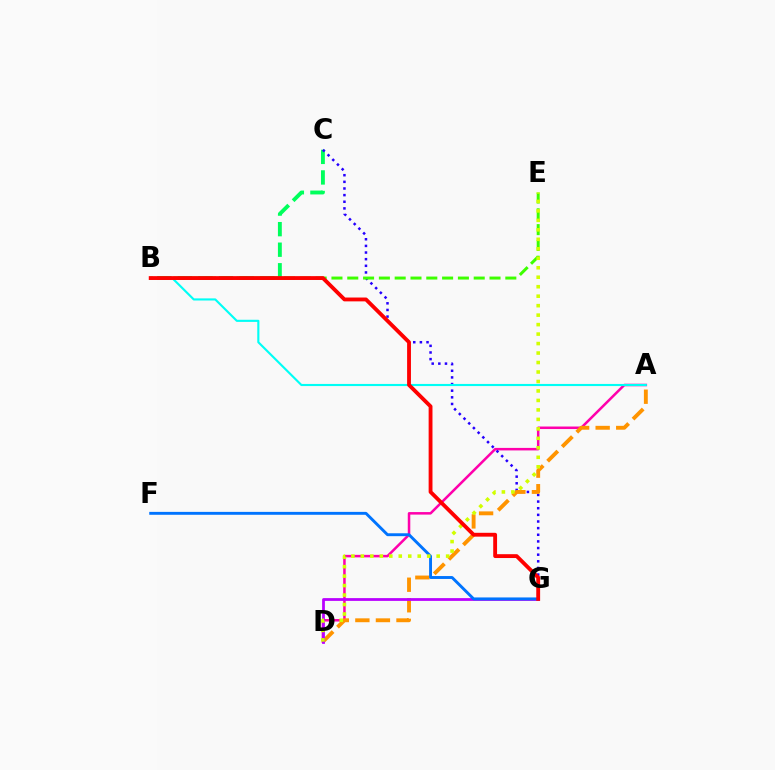{('A', 'D'): [{'color': '#ff00ac', 'line_style': 'solid', 'thickness': 1.82}, {'color': '#ff9400', 'line_style': 'dashed', 'thickness': 2.79}], ('B', 'C'): [{'color': '#00ff5c', 'line_style': 'dashed', 'thickness': 2.79}], ('C', 'G'): [{'color': '#2500ff', 'line_style': 'dotted', 'thickness': 1.8}], ('B', 'E'): [{'color': '#3dff00', 'line_style': 'dashed', 'thickness': 2.15}], ('A', 'B'): [{'color': '#00fff6', 'line_style': 'solid', 'thickness': 1.53}], ('D', 'G'): [{'color': '#b900ff', 'line_style': 'solid', 'thickness': 2.0}], ('F', 'G'): [{'color': '#0074ff', 'line_style': 'solid', 'thickness': 2.09}], ('D', 'E'): [{'color': '#d1ff00', 'line_style': 'dotted', 'thickness': 2.58}], ('B', 'G'): [{'color': '#ff0000', 'line_style': 'solid', 'thickness': 2.77}]}